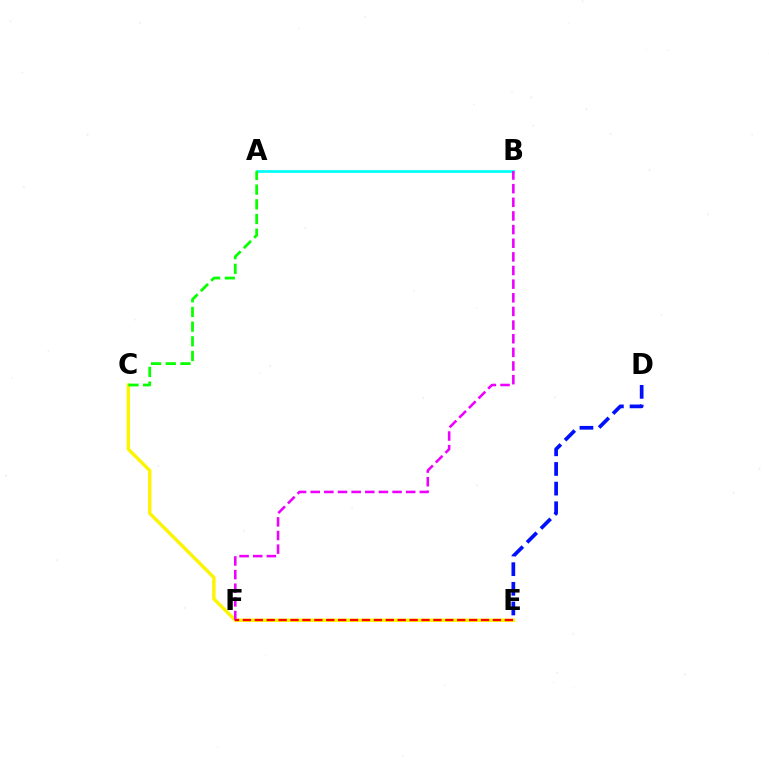{('D', 'E'): [{'color': '#0010ff', 'line_style': 'dashed', 'thickness': 2.67}], ('A', 'B'): [{'color': '#00fff6', 'line_style': 'solid', 'thickness': 1.94}], ('C', 'E'): [{'color': '#fcf500', 'line_style': 'solid', 'thickness': 2.44}], ('A', 'C'): [{'color': '#08ff00', 'line_style': 'dashed', 'thickness': 1.99}], ('B', 'F'): [{'color': '#ee00ff', 'line_style': 'dashed', 'thickness': 1.85}], ('E', 'F'): [{'color': '#ff0000', 'line_style': 'dashed', 'thickness': 1.62}]}